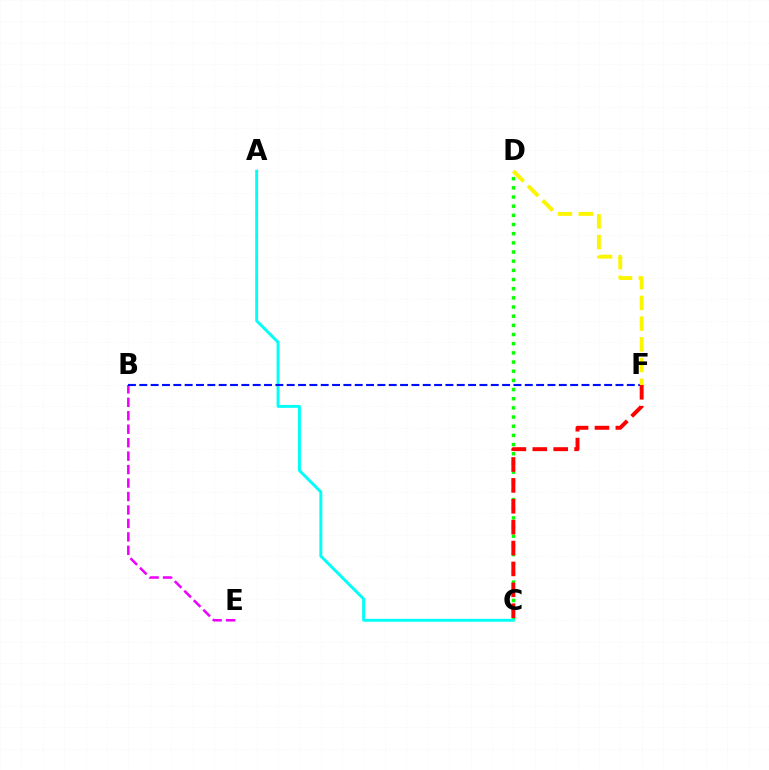{('C', 'D'): [{'color': '#08ff00', 'line_style': 'dotted', 'thickness': 2.49}], ('B', 'E'): [{'color': '#ee00ff', 'line_style': 'dashed', 'thickness': 1.83}], ('A', 'C'): [{'color': '#00fff6', 'line_style': 'solid', 'thickness': 2.11}], ('B', 'F'): [{'color': '#0010ff', 'line_style': 'dashed', 'thickness': 1.54}], ('D', 'F'): [{'color': '#fcf500', 'line_style': 'dashed', 'thickness': 2.81}], ('C', 'F'): [{'color': '#ff0000', 'line_style': 'dashed', 'thickness': 2.84}]}